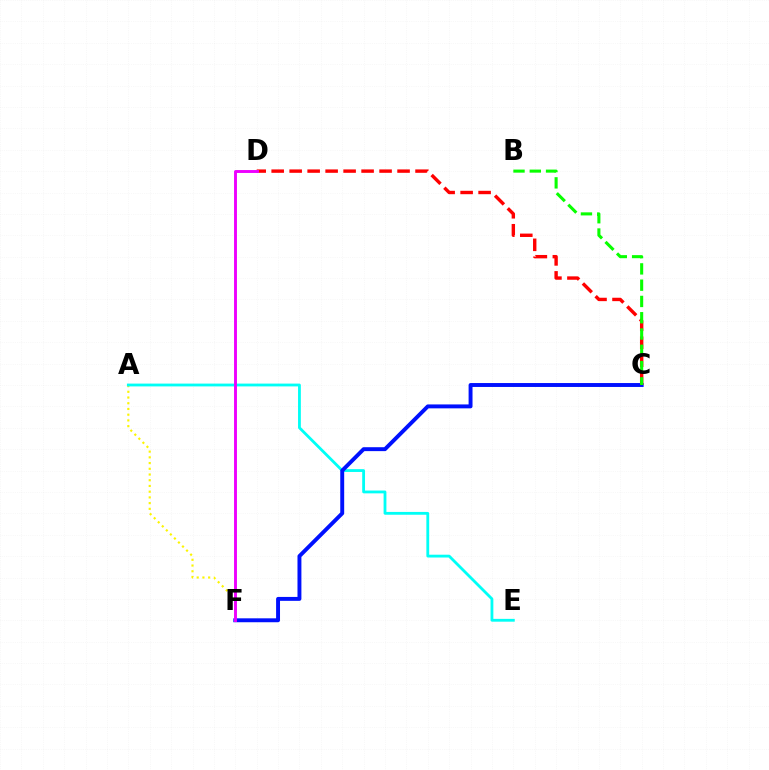{('A', 'F'): [{'color': '#fcf500', 'line_style': 'dotted', 'thickness': 1.55}], ('A', 'E'): [{'color': '#00fff6', 'line_style': 'solid', 'thickness': 2.03}], ('C', 'F'): [{'color': '#0010ff', 'line_style': 'solid', 'thickness': 2.82}], ('C', 'D'): [{'color': '#ff0000', 'line_style': 'dashed', 'thickness': 2.44}], ('D', 'F'): [{'color': '#ee00ff', 'line_style': 'solid', 'thickness': 2.09}], ('B', 'C'): [{'color': '#08ff00', 'line_style': 'dashed', 'thickness': 2.21}]}